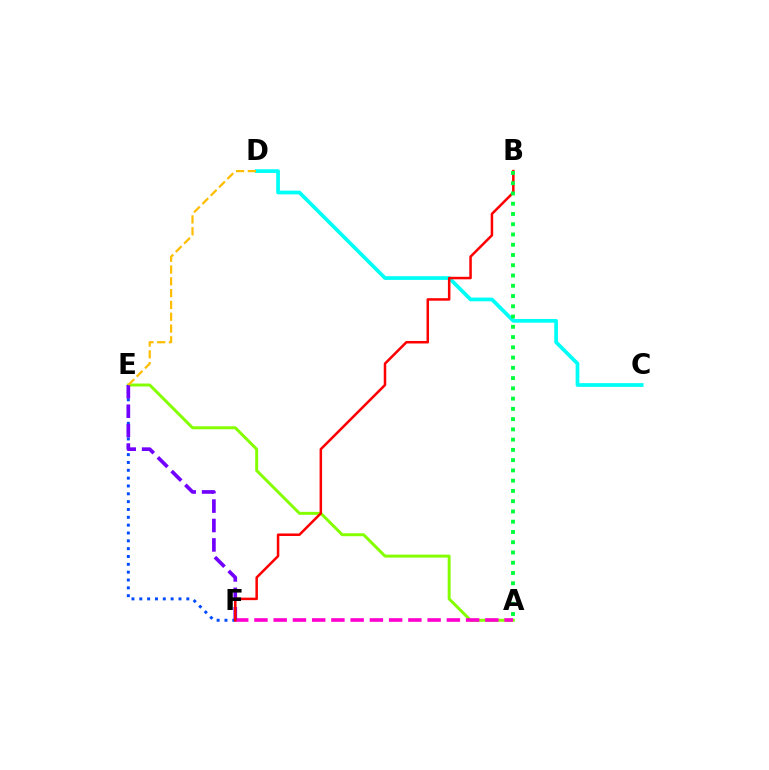{('A', 'E'): [{'color': '#84ff00', 'line_style': 'solid', 'thickness': 2.13}], ('E', 'F'): [{'color': '#004bff', 'line_style': 'dotted', 'thickness': 2.13}, {'color': '#7200ff', 'line_style': 'dashed', 'thickness': 2.64}], ('A', 'F'): [{'color': '#ff00cf', 'line_style': 'dashed', 'thickness': 2.61}], ('C', 'D'): [{'color': '#00fff6', 'line_style': 'solid', 'thickness': 2.68}], ('B', 'F'): [{'color': '#ff0000', 'line_style': 'solid', 'thickness': 1.81}], ('D', 'E'): [{'color': '#ffbd00', 'line_style': 'dashed', 'thickness': 1.6}], ('A', 'B'): [{'color': '#00ff39', 'line_style': 'dotted', 'thickness': 2.79}]}